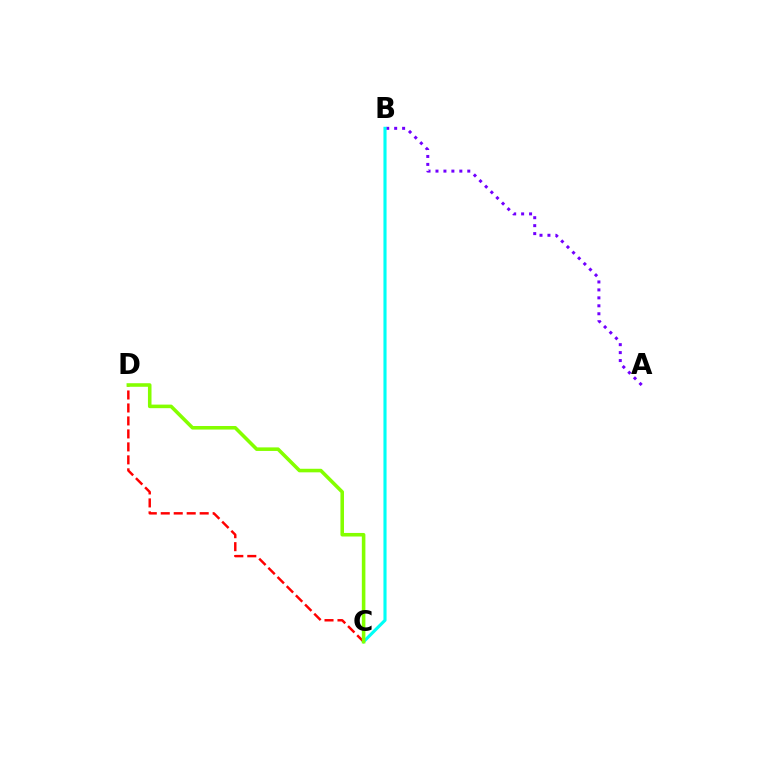{('C', 'D'): [{'color': '#ff0000', 'line_style': 'dashed', 'thickness': 1.76}, {'color': '#84ff00', 'line_style': 'solid', 'thickness': 2.57}], ('A', 'B'): [{'color': '#7200ff', 'line_style': 'dotted', 'thickness': 2.16}], ('B', 'C'): [{'color': '#00fff6', 'line_style': 'solid', 'thickness': 2.25}]}